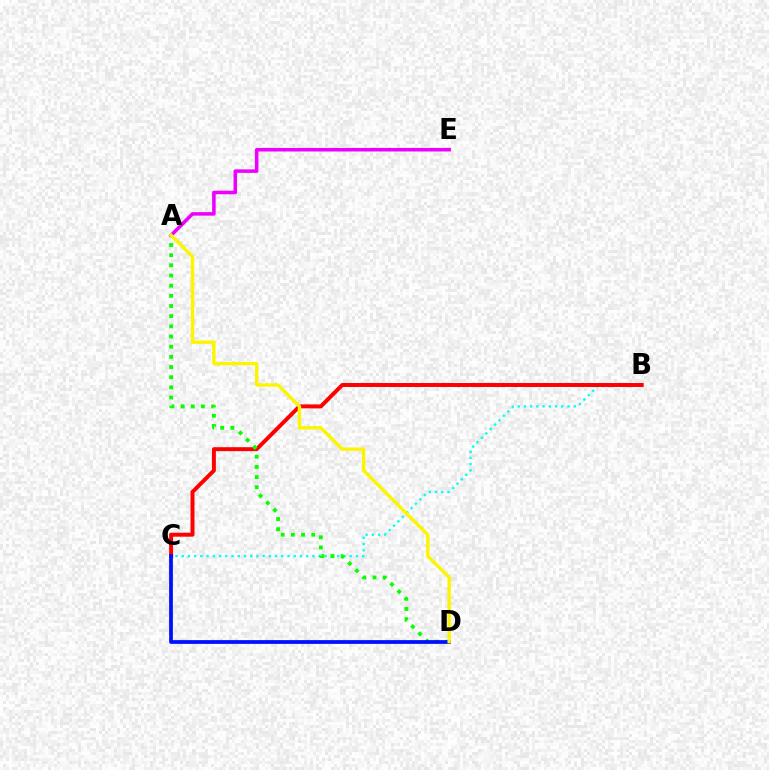{('B', 'C'): [{'color': '#00fff6', 'line_style': 'dotted', 'thickness': 1.69}, {'color': '#ff0000', 'line_style': 'solid', 'thickness': 2.85}], ('A', 'D'): [{'color': '#08ff00', 'line_style': 'dotted', 'thickness': 2.76}, {'color': '#fcf500', 'line_style': 'solid', 'thickness': 2.43}], ('A', 'E'): [{'color': '#ee00ff', 'line_style': 'solid', 'thickness': 2.55}], ('C', 'D'): [{'color': '#0010ff', 'line_style': 'solid', 'thickness': 2.71}]}